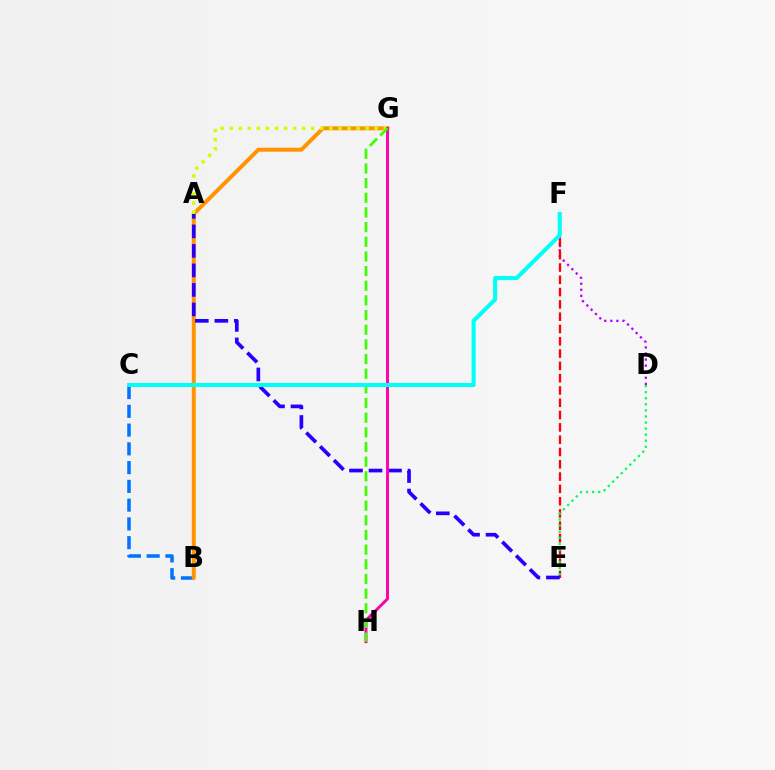{('D', 'F'): [{'color': '#b900ff', 'line_style': 'dotted', 'thickness': 1.65}], ('B', 'C'): [{'color': '#0074ff', 'line_style': 'dashed', 'thickness': 2.55}], ('B', 'G'): [{'color': '#ff9400', 'line_style': 'solid', 'thickness': 2.85}], ('E', 'F'): [{'color': '#ff0000', 'line_style': 'dashed', 'thickness': 1.67}], ('A', 'E'): [{'color': '#2500ff', 'line_style': 'dashed', 'thickness': 2.65}], ('A', 'G'): [{'color': '#d1ff00', 'line_style': 'dotted', 'thickness': 2.46}], ('G', 'H'): [{'color': '#ff00ac', 'line_style': 'solid', 'thickness': 2.11}, {'color': '#3dff00', 'line_style': 'dashed', 'thickness': 1.99}], ('D', 'E'): [{'color': '#00ff5c', 'line_style': 'dotted', 'thickness': 1.65}], ('C', 'F'): [{'color': '#00fff6', 'line_style': 'solid', 'thickness': 2.91}]}